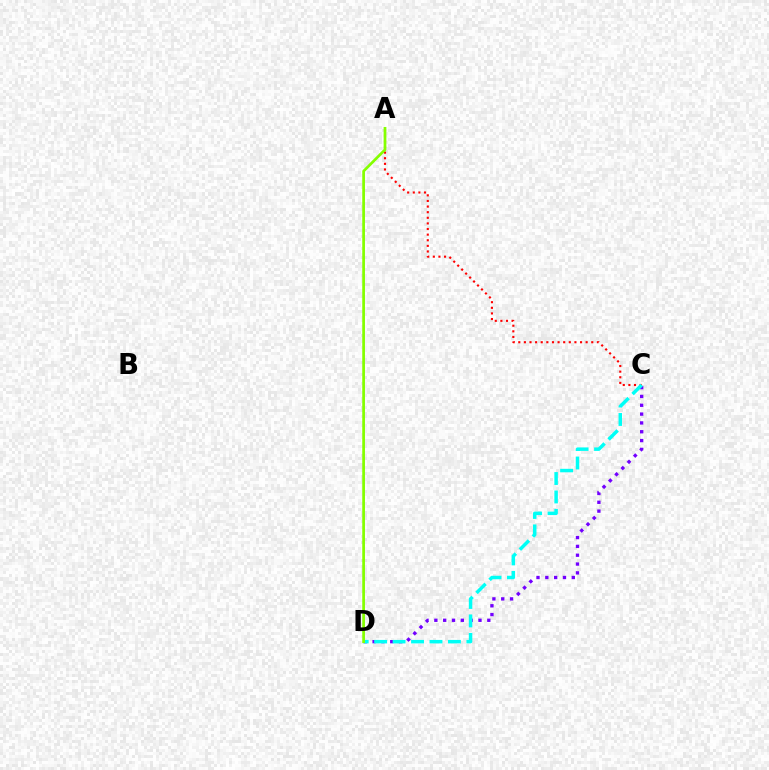{('A', 'C'): [{'color': '#ff0000', 'line_style': 'dotted', 'thickness': 1.53}], ('C', 'D'): [{'color': '#7200ff', 'line_style': 'dotted', 'thickness': 2.4}, {'color': '#00fff6', 'line_style': 'dashed', 'thickness': 2.51}], ('A', 'D'): [{'color': '#84ff00', 'line_style': 'solid', 'thickness': 1.96}]}